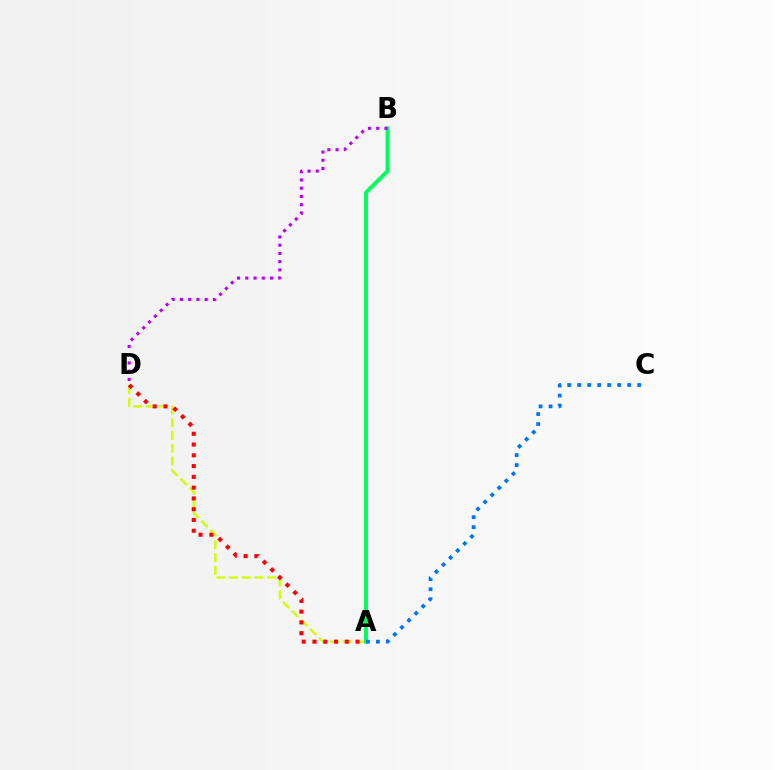{('A', 'D'): [{'color': '#d1ff00', 'line_style': 'dashed', 'thickness': 1.73}, {'color': '#ff0000', 'line_style': 'dotted', 'thickness': 2.93}], ('A', 'B'): [{'color': '#00ff5c', 'line_style': 'solid', 'thickness': 2.81}], ('A', 'C'): [{'color': '#0074ff', 'line_style': 'dotted', 'thickness': 2.72}], ('B', 'D'): [{'color': '#b900ff', 'line_style': 'dotted', 'thickness': 2.24}]}